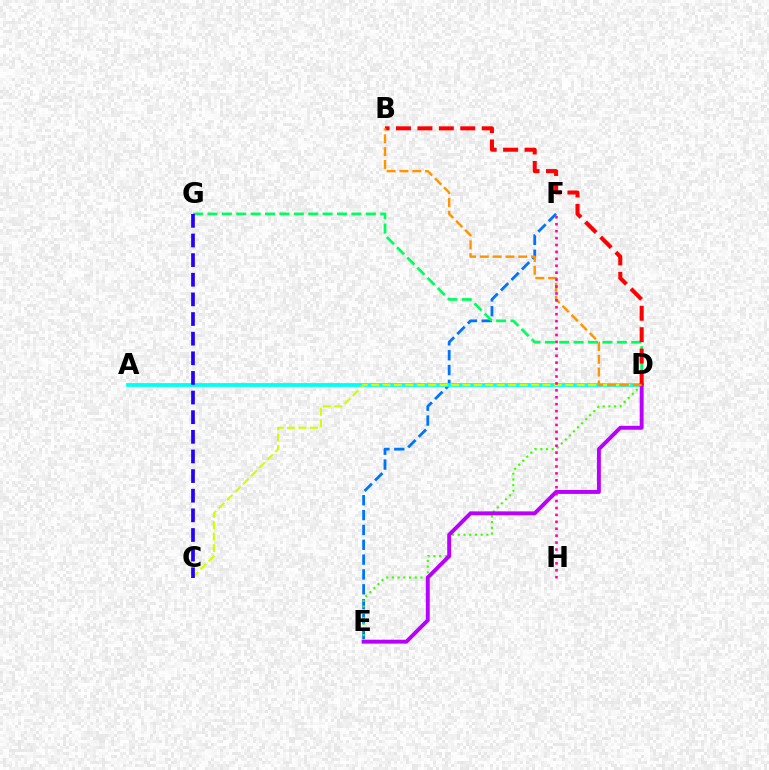{('E', 'F'): [{'color': '#0074ff', 'line_style': 'dashed', 'thickness': 2.02}], ('D', 'E'): [{'color': '#3dff00', 'line_style': 'dotted', 'thickness': 1.55}, {'color': '#b900ff', 'line_style': 'solid', 'thickness': 2.82}], ('D', 'G'): [{'color': '#00ff5c', 'line_style': 'dashed', 'thickness': 1.96}], ('A', 'D'): [{'color': '#00fff6', 'line_style': 'solid', 'thickness': 2.72}], ('C', 'D'): [{'color': '#d1ff00', 'line_style': 'dashed', 'thickness': 1.55}], ('B', 'D'): [{'color': '#ff0000', 'line_style': 'dashed', 'thickness': 2.91}, {'color': '#ff9400', 'line_style': 'dashed', 'thickness': 1.74}], ('C', 'G'): [{'color': '#2500ff', 'line_style': 'dashed', 'thickness': 2.67}], ('F', 'H'): [{'color': '#ff00ac', 'line_style': 'dotted', 'thickness': 1.88}]}